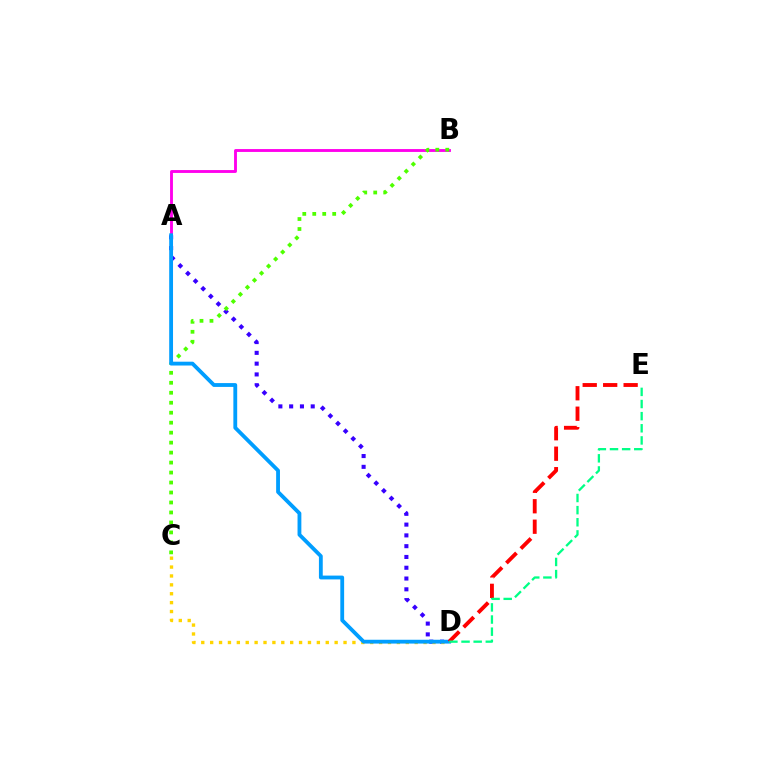{('A', 'D'): [{'color': '#3700ff', 'line_style': 'dotted', 'thickness': 2.93}, {'color': '#009eff', 'line_style': 'solid', 'thickness': 2.75}], ('C', 'D'): [{'color': '#ffd500', 'line_style': 'dotted', 'thickness': 2.42}], ('A', 'B'): [{'color': '#ff00ed', 'line_style': 'solid', 'thickness': 2.07}], ('B', 'C'): [{'color': '#4fff00', 'line_style': 'dotted', 'thickness': 2.71}], ('D', 'E'): [{'color': '#ff0000', 'line_style': 'dashed', 'thickness': 2.78}, {'color': '#00ff86', 'line_style': 'dashed', 'thickness': 1.65}]}